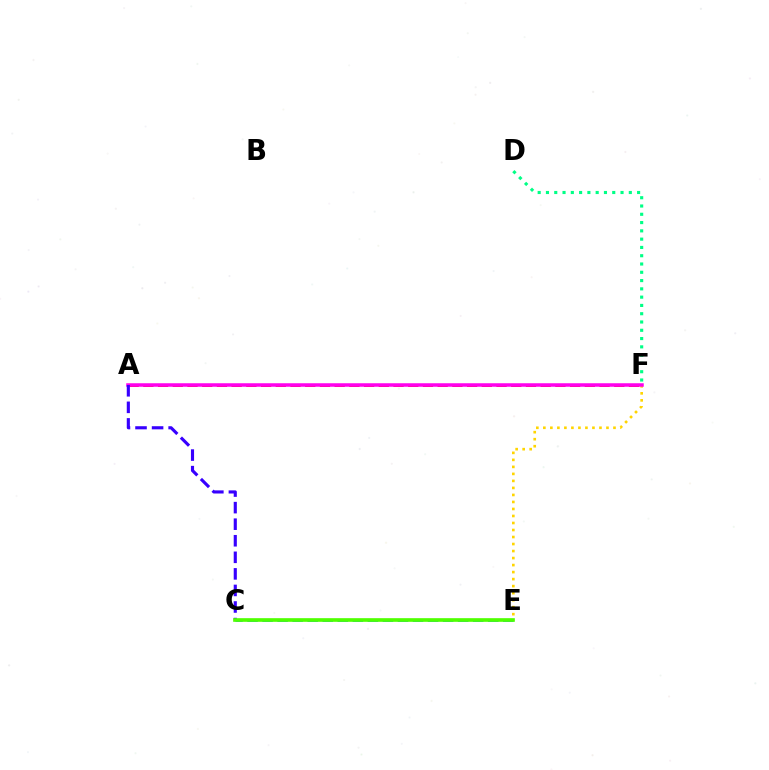{('D', 'F'): [{'color': '#00ff86', 'line_style': 'dotted', 'thickness': 2.25}], ('C', 'E'): [{'color': '#009eff', 'line_style': 'dashed', 'thickness': 2.04}, {'color': '#4fff00', 'line_style': 'solid', 'thickness': 2.63}], ('E', 'F'): [{'color': '#ffd500', 'line_style': 'dotted', 'thickness': 1.91}], ('A', 'F'): [{'color': '#ff0000', 'line_style': 'dashed', 'thickness': 2.0}, {'color': '#ff00ed', 'line_style': 'solid', 'thickness': 2.52}], ('A', 'C'): [{'color': '#3700ff', 'line_style': 'dashed', 'thickness': 2.25}]}